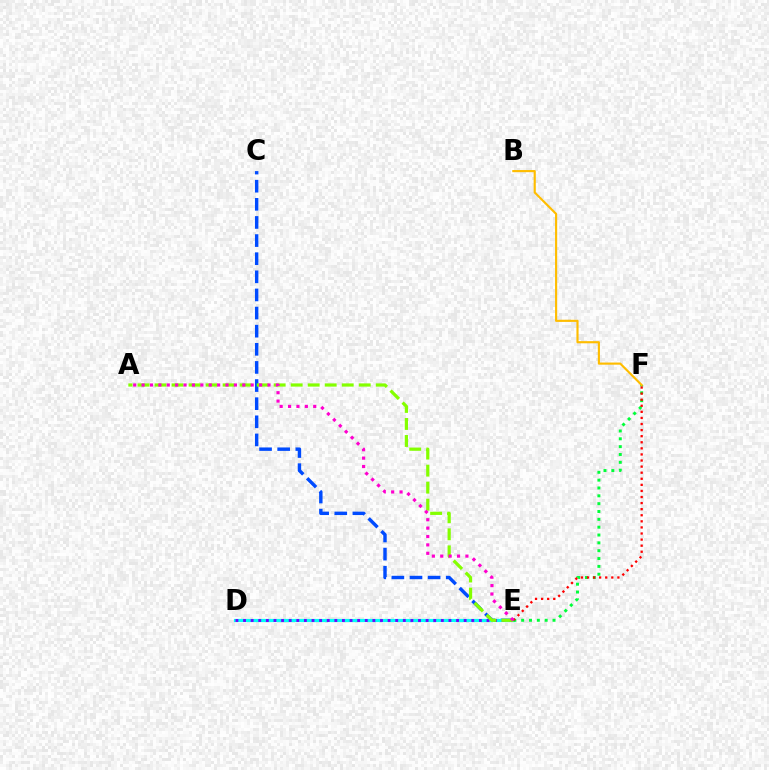{('C', 'E'): [{'color': '#004bff', 'line_style': 'dashed', 'thickness': 2.46}], ('D', 'E'): [{'color': '#00fff6', 'line_style': 'solid', 'thickness': 2.29}, {'color': '#7200ff', 'line_style': 'dotted', 'thickness': 2.07}], ('E', 'F'): [{'color': '#00ff39', 'line_style': 'dotted', 'thickness': 2.13}, {'color': '#ff0000', 'line_style': 'dotted', 'thickness': 1.65}], ('B', 'F'): [{'color': '#ffbd00', 'line_style': 'solid', 'thickness': 1.55}], ('A', 'E'): [{'color': '#84ff00', 'line_style': 'dashed', 'thickness': 2.31}, {'color': '#ff00cf', 'line_style': 'dotted', 'thickness': 2.28}]}